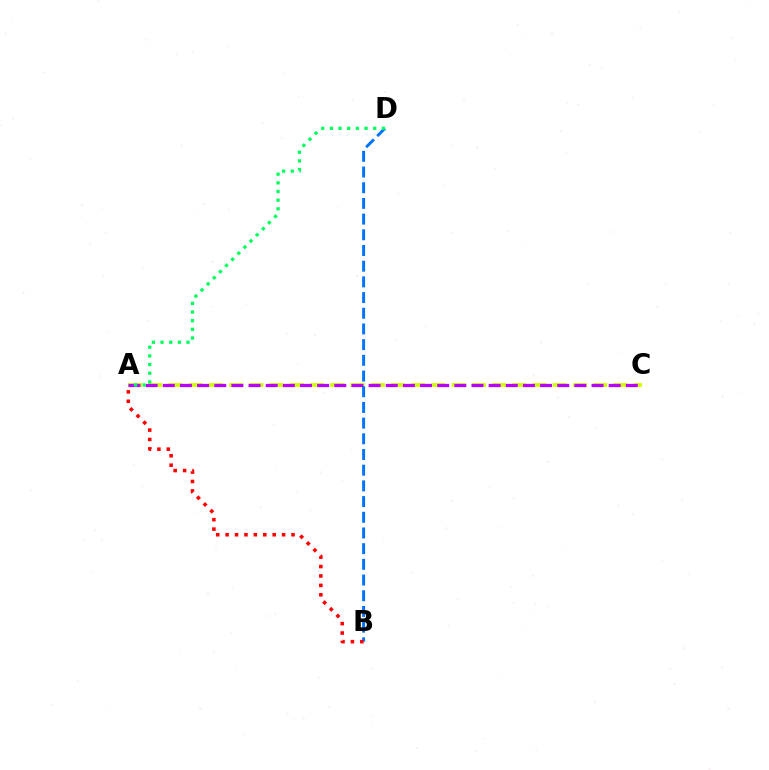{('A', 'C'): [{'color': '#d1ff00', 'line_style': 'dashed', 'thickness': 2.75}, {'color': '#b900ff', 'line_style': 'dashed', 'thickness': 2.33}], ('B', 'D'): [{'color': '#0074ff', 'line_style': 'dashed', 'thickness': 2.13}], ('A', 'B'): [{'color': '#ff0000', 'line_style': 'dotted', 'thickness': 2.56}], ('A', 'D'): [{'color': '#00ff5c', 'line_style': 'dotted', 'thickness': 2.35}]}